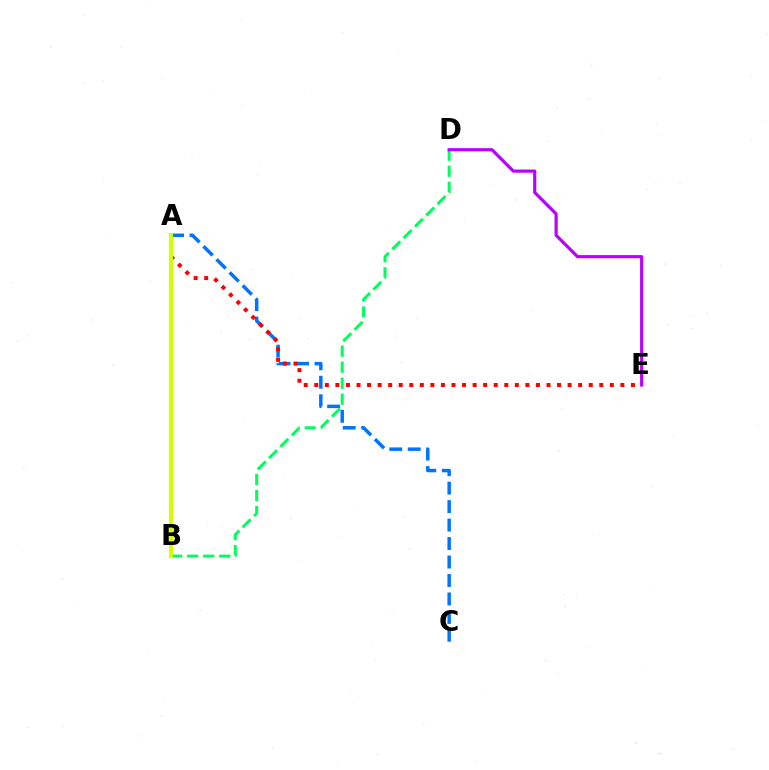{('B', 'D'): [{'color': '#00ff5c', 'line_style': 'dashed', 'thickness': 2.18}], ('A', 'C'): [{'color': '#0074ff', 'line_style': 'dashed', 'thickness': 2.51}], ('D', 'E'): [{'color': '#b900ff', 'line_style': 'solid', 'thickness': 2.27}], ('A', 'E'): [{'color': '#ff0000', 'line_style': 'dotted', 'thickness': 2.87}], ('A', 'B'): [{'color': '#d1ff00', 'line_style': 'solid', 'thickness': 2.93}]}